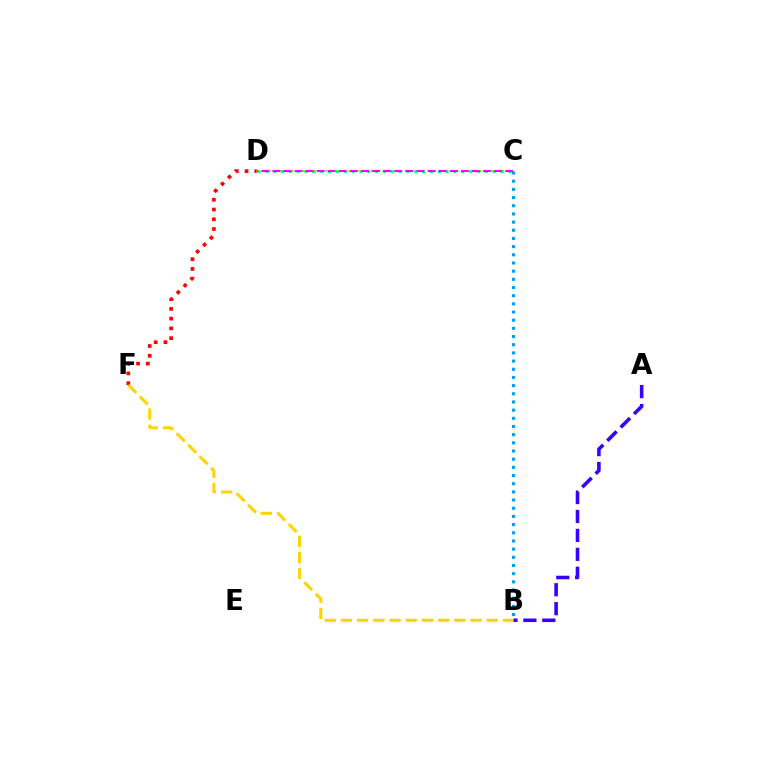{('D', 'F'): [{'color': '#ff0000', 'line_style': 'dotted', 'thickness': 2.65}], ('C', 'D'): [{'color': '#00ff86', 'line_style': 'dotted', 'thickness': 2.13}, {'color': '#4fff00', 'line_style': 'dotted', 'thickness': 1.55}, {'color': '#ff00ed', 'line_style': 'dashed', 'thickness': 1.51}], ('B', 'C'): [{'color': '#009eff', 'line_style': 'dotted', 'thickness': 2.22}], ('A', 'B'): [{'color': '#3700ff', 'line_style': 'dashed', 'thickness': 2.57}], ('B', 'F'): [{'color': '#ffd500', 'line_style': 'dashed', 'thickness': 2.2}]}